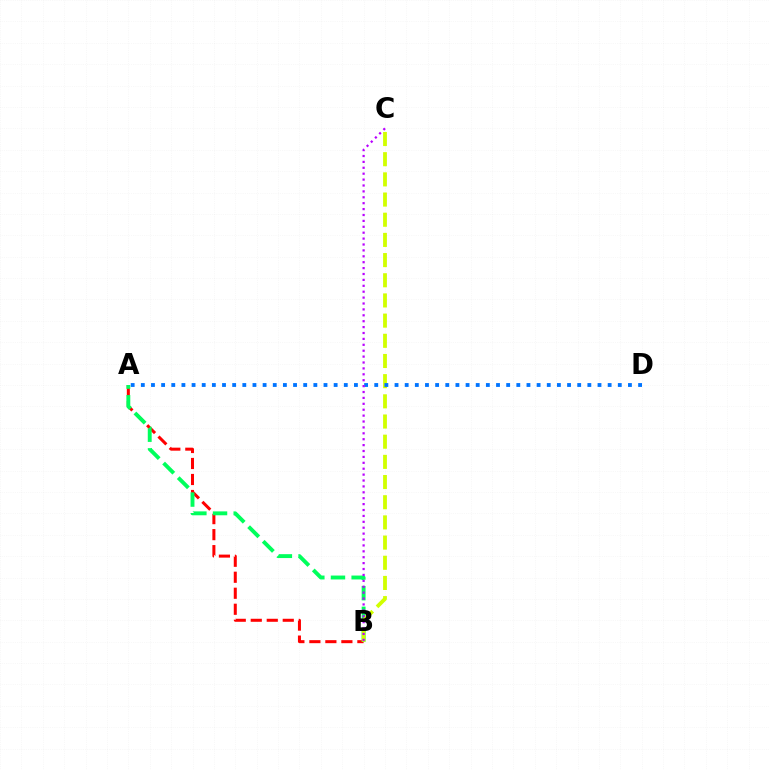{('A', 'B'): [{'color': '#ff0000', 'line_style': 'dashed', 'thickness': 2.17}, {'color': '#00ff5c', 'line_style': 'dashed', 'thickness': 2.8}], ('B', 'C'): [{'color': '#d1ff00', 'line_style': 'dashed', 'thickness': 2.74}, {'color': '#b900ff', 'line_style': 'dotted', 'thickness': 1.6}], ('A', 'D'): [{'color': '#0074ff', 'line_style': 'dotted', 'thickness': 2.76}]}